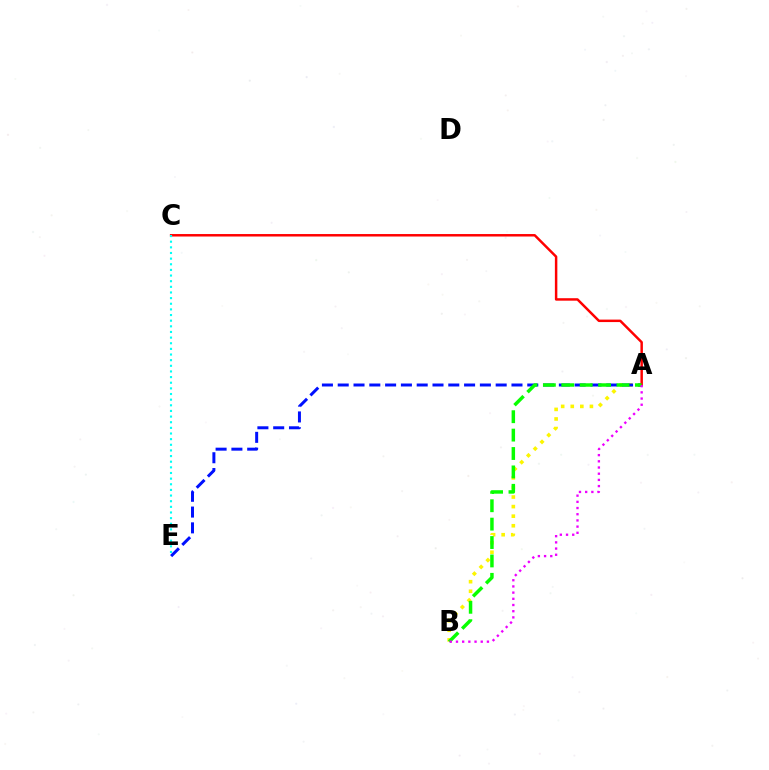{('A', 'B'): [{'color': '#fcf500', 'line_style': 'dotted', 'thickness': 2.6}, {'color': '#08ff00', 'line_style': 'dashed', 'thickness': 2.5}, {'color': '#ee00ff', 'line_style': 'dotted', 'thickness': 1.68}], ('A', 'E'): [{'color': '#0010ff', 'line_style': 'dashed', 'thickness': 2.15}], ('A', 'C'): [{'color': '#ff0000', 'line_style': 'solid', 'thickness': 1.78}], ('C', 'E'): [{'color': '#00fff6', 'line_style': 'dotted', 'thickness': 1.53}]}